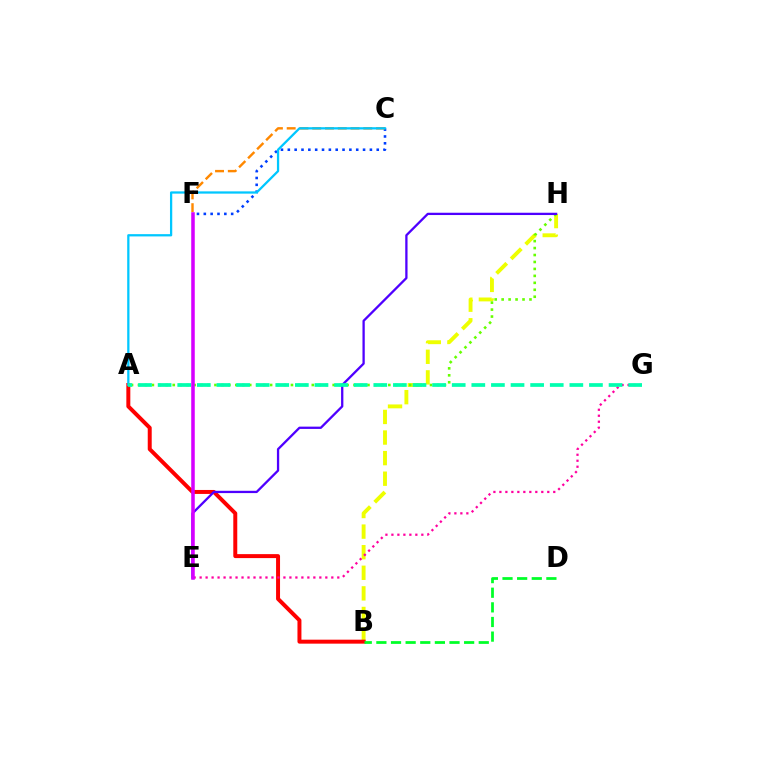{('C', 'F'): [{'color': '#003fff', 'line_style': 'dotted', 'thickness': 1.86}, {'color': '#ff8800', 'line_style': 'dashed', 'thickness': 1.73}], ('B', 'H'): [{'color': '#eeff00', 'line_style': 'dashed', 'thickness': 2.8}], ('A', 'B'): [{'color': '#ff0000', 'line_style': 'solid', 'thickness': 2.86}], ('E', 'G'): [{'color': '#ff00a0', 'line_style': 'dotted', 'thickness': 1.63}], ('B', 'D'): [{'color': '#00ff27', 'line_style': 'dashed', 'thickness': 1.99}], ('A', 'H'): [{'color': '#66ff00', 'line_style': 'dotted', 'thickness': 1.89}], ('E', 'H'): [{'color': '#4f00ff', 'line_style': 'solid', 'thickness': 1.65}], ('A', 'C'): [{'color': '#00c7ff', 'line_style': 'solid', 'thickness': 1.63}], ('A', 'G'): [{'color': '#00ffaf', 'line_style': 'dashed', 'thickness': 2.66}], ('E', 'F'): [{'color': '#d600ff', 'line_style': 'solid', 'thickness': 2.54}]}